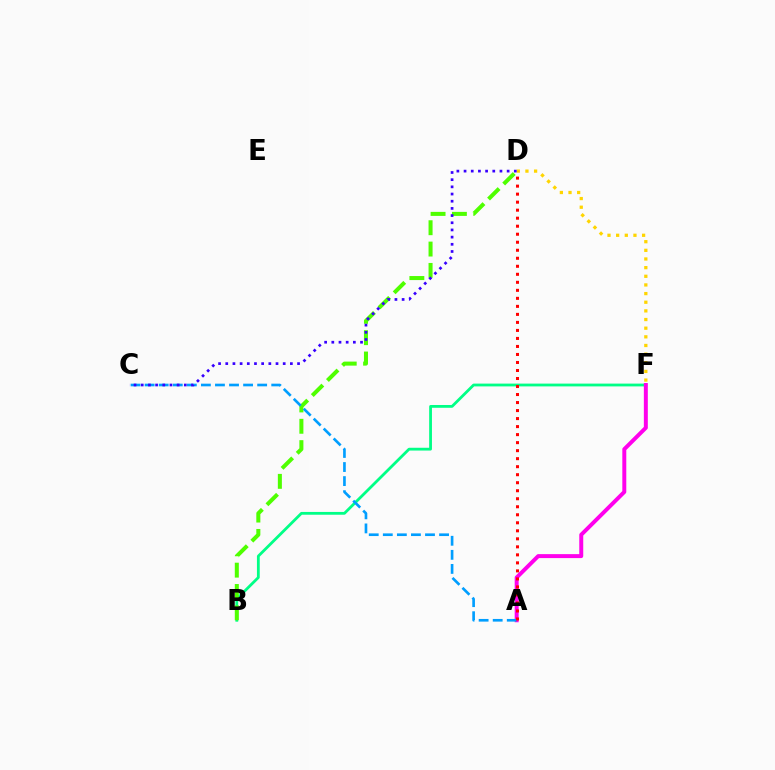{('B', 'F'): [{'color': '#00ff86', 'line_style': 'solid', 'thickness': 2.01}], ('D', 'F'): [{'color': '#ffd500', 'line_style': 'dotted', 'thickness': 2.35}], ('A', 'F'): [{'color': '#ff00ed', 'line_style': 'solid', 'thickness': 2.85}], ('B', 'D'): [{'color': '#4fff00', 'line_style': 'dashed', 'thickness': 2.9}], ('A', 'C'): [{'color': '#009eff', 'line_style': 'dashed', 'thickness': 1.91}], ('C', 'D'): [{'color': '#3700ff', 'line_style': 'dotted', 'thickness': 1.95}], ('A', 'D'): [{'color': '#ff0000', 'line_style': 'dotted', 'thickness': 2.18}]}